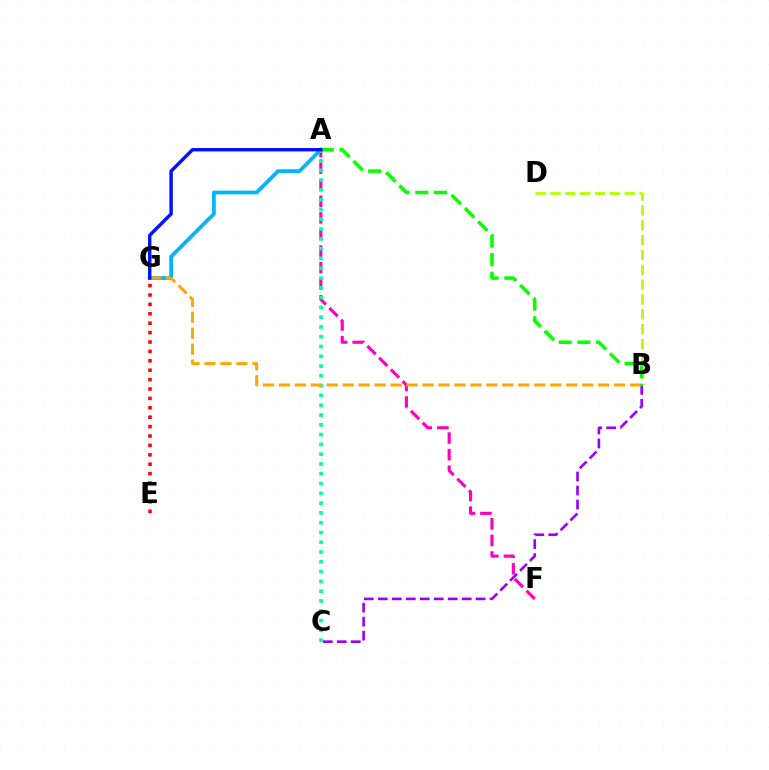{('A', 'F'): [{'color': '#ff00bd', 'line_style': 'dashed', 'thickness': 2.25}], ('A', 'G'): [{'color': '#00b5ff', 'line_style': 'solid', 'thickness': 2.69}, {'color': '#0010ff', 'line_style': 'solid', 'thickness': 2.45}], ('E', 'G'): [{'color': '#ff0000', 'line_style': 'dotted', 'thickness': 2.55}], ('A', 'C'): [{'color': '#00ff9d', 'line_style': 'dotted', 'thickness': 2.66}], ('B', 'C'): [{'color': '#9b00ff', 'line_style': 'dashed', 'thickness': 1.9}], ('B', 'D'): [{'color': '#b3ff00', 'line_style': 'dashed', 'thickness': 2.02}], ('B', 'G'): [{'color': '#ffa500', 'line_style': 'dashed', 'thickness': 2.17}], ('A', 'B'): [{'color': '#08ff00', 'line_style': 'dashed', 'thickness': 2.54}]}